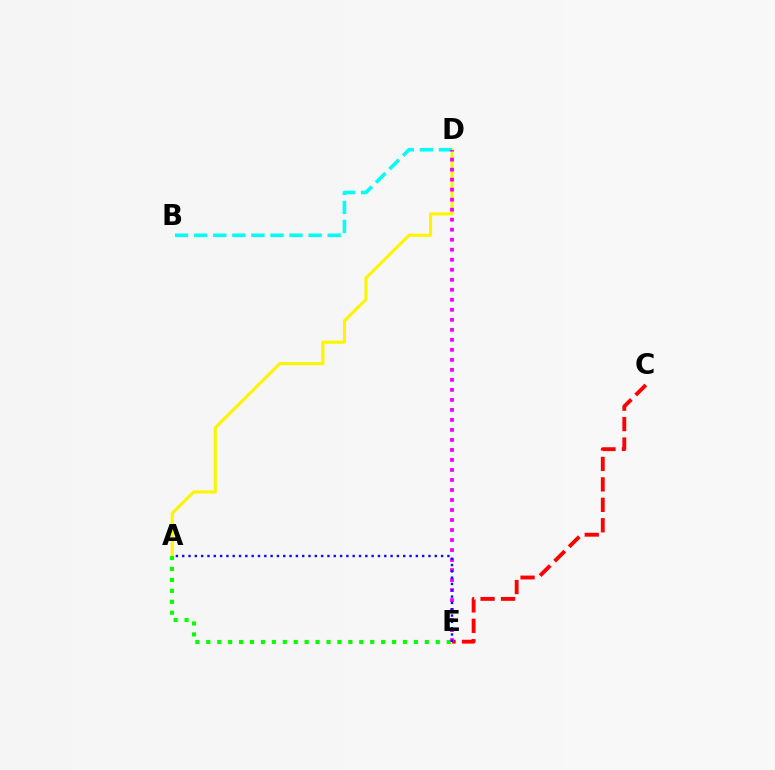{('C', 'E'): [{'color': '#ff0000', 'line_style': 'dashed', 'thickness': 2.78}], ('A', 'D'): [{'color': '#fcf500', 'line_style': 'solid', 'thickness': 2.25}], ('A', 'E'): [{'color': '#08ff00', 'line_style': 'dotted', 'thickness': 2.97}, {'color': '#0010ff', 'line_style': 'dotted', 'thickness': 1.72}], ('B', 'D'): [{'color': '#00fff6', 'line_style': 'dashed', 'thickness': 2.59}], ('D', 'E'): [{'color': '#ee00ff', 'line_style': 'dotted', 'thickness': 2.72}]}